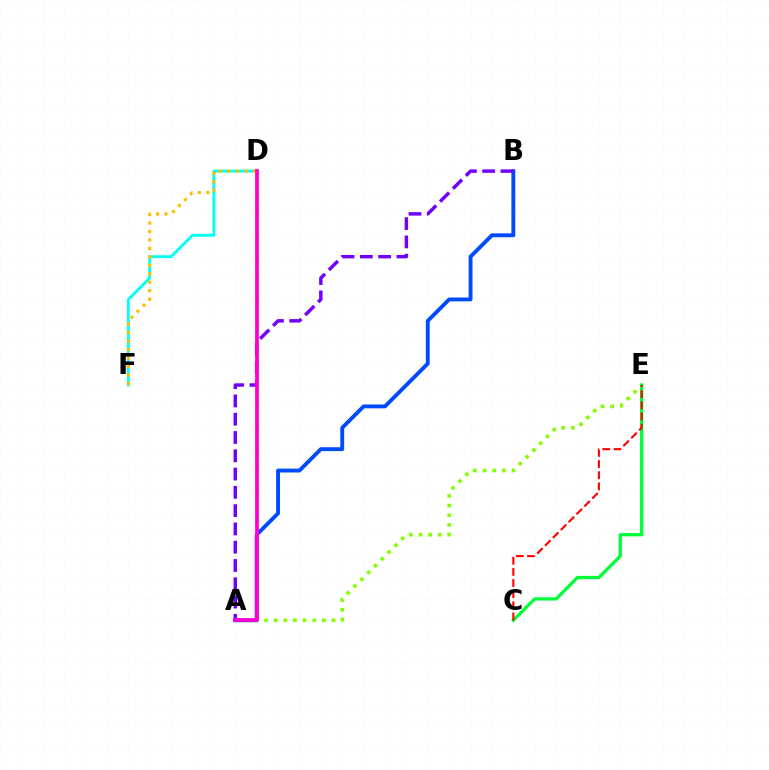{('D', 'F'): [{'color': '#00fff6', 'line_style': 'solid', 'thickness': 2.06}, {'color': '#ffbd00', 'line_style': 'dotted', 'thickness': 2.3}], ('A', 'E'): [{'color': '#84ff00', 'line_style': 'dotted', 'thickness': 2.62}], ('A', 'B'): [{'color': '#004bff', 'line_style': 'solid', 'thickness': 2.79}, {'color': '#7200ff', 'line_style': 'dashed', 'thickness': 2.48}], ('C', 'E'): [{'color': '#00ff39', 'line_style': 'solid', 'thickness': 2.36}, {'color': '#ff0000', 'line_style': 'dashed', 'thickness': 1.51}], ('A', 'D'): [{'color': '#ff00cf', 'line_style': 'solid', 'thickness': 2.69}]}